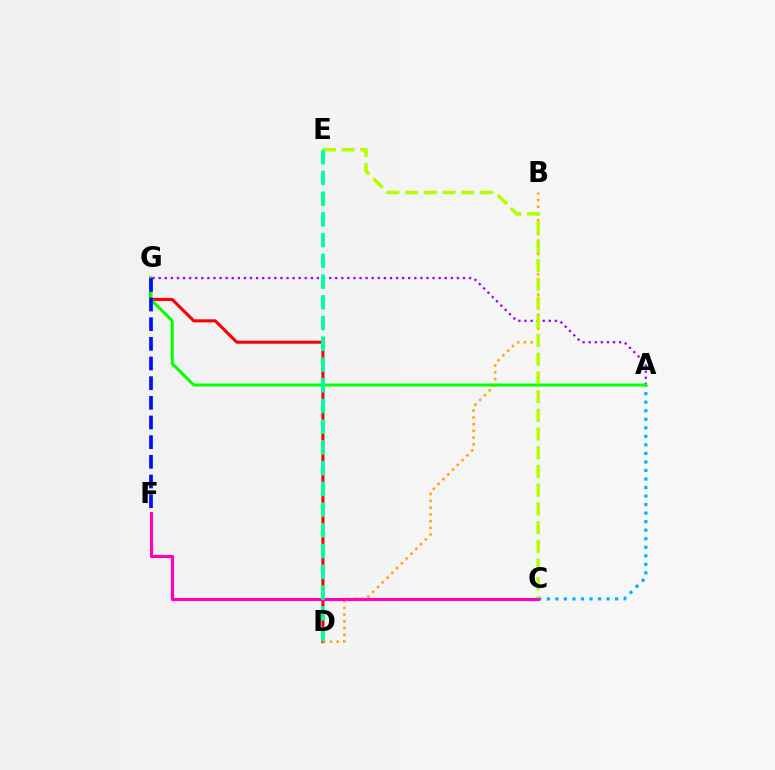{('A', 'G'): [{'color': '#9b00ff', 'line_style': 'dotted', 'thickness': 1.65}, {'color': '#08ff00', 'line_style': 'solid', 'thickness': 2.17}], ('D', 'G'): [{'color': '#ff0000', 'line_style': 'solid', 'thickness': 2.21}], ('B', 'D'): [{'color': '#ffa500', 'line_style': 'dotted', 'thickness': 1.84}], ('A', 'C'): [{'color': '#00b5ff', 'line_style': 'dotted', 'thickness': 2.32}], ('F', 'G'): [{'color': '#0010ff', 'line_style': 'dashed', 'thickness': 2.67}], ('C', 'E'): [{'color': '#b3ff00', 'line_style': 'dashed', 'thickness': 2.54}], ('C', 'F'): [{'color': '#ff00bd', 'line_style': 'solid', 'thickness': 2.25}], ('D', 'E'): [{'color': '#00ff9d', 'line_style': 'dashed', 'thickness': 2.82}]}